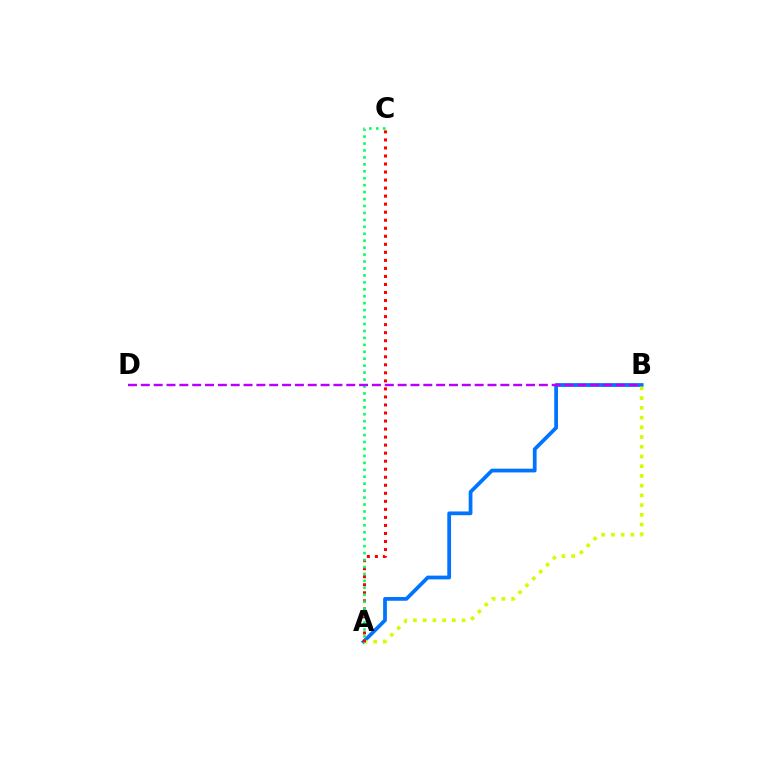{('A', 'B'): [{'color': '#0074ff', 'line_style': 'solid', 'thickness': 2.7}, {'color': '#d1ff00', 'line_style': 'dotted', 'thickness': 2.64}], ('A', 'C'): [{'color': '#ff0000', 'line_style': 'dotted', 'thickness': 2.18}, {'color': '#00ff5c', 'line_style': 'dotted', 'thickness': 1.89}], ('B', 'D'): [{'color': '#b900ff', 'line_style': 'dashed', 'thickness': 1.74}]}